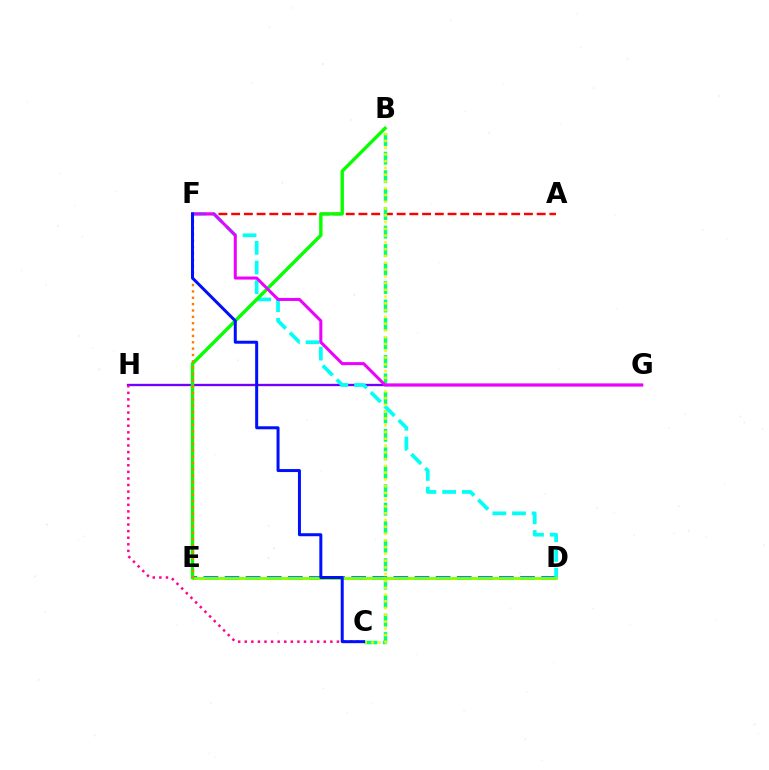{('D', 'E'): [{'color': '#008cff', 'line_style': 'dashed', 'thickness': 2.87}, {'color': '#84ff00', 'line_style': 'solid', 'thickness': 2.05}], ('G', 'H'): [{'color': '#7200ff', 'line_style': 'solid', 'thickness': 1.68}], ('C', 'H'): [{'color': '#ff0094', 'line_style': 'dotted', 'thickness': 1.79}], ('A', 'F'): [{'color': '#ff0000', 'line_style': 'dashed', 'thickness': 1.73}], ('B', 'C'): [{'color': '#00ff74', 'line_style': 'dashed', 'thickness': 2.51}, {'color': '#fcf500', 'line_style': 'dotted', 'thickness': 1.84}], ('D', 'F'): [{'color': '#00fff6', 'line_style': 'dashed', 'thickness': 2.67}], ('B', 'E'): [{'color': '#08ff00', 'line_style': 'solid', 'thickness': 2.44}], ('E', 'F'): [{'color': '#ff7c00', 'line_style': 'dotted', 'thickness': 1.73}], ('F', 'G'): [{'color': '#ee00ff', 'line_style': 'solid', 'thickness': 2.18}], ('C', 'F'): [{'color': '#0010ff', 'line_style': 'solid', 'thickness': 2.16}]}